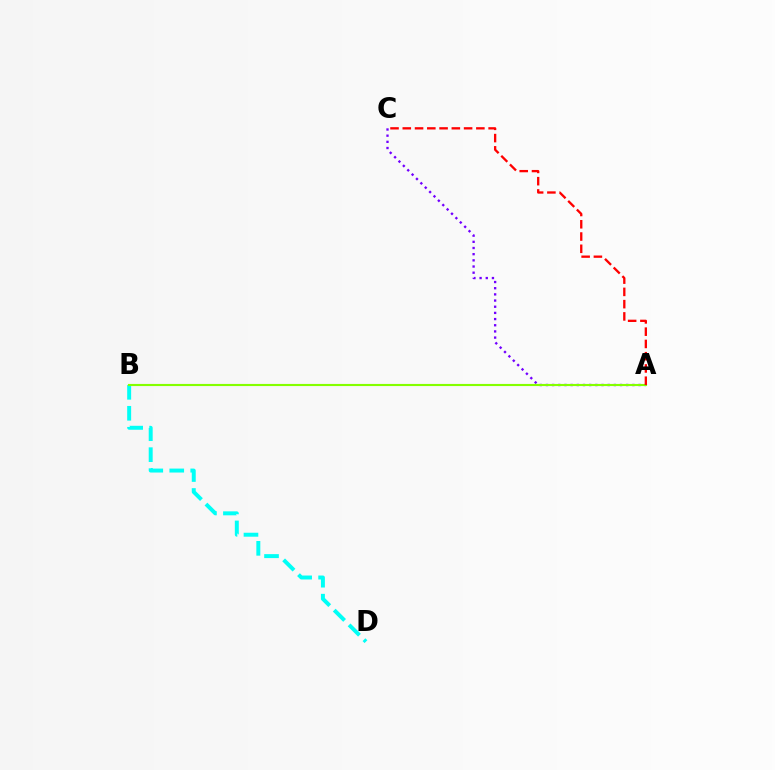{('B', 'D'): [{'color': '#00fff6', 'line_style': 'dashed', 'thickness': 2.85}], ('A', 'C'): [{'color': '#7200ff', 'line_style': 'dotted', 'thickness': 1.68}, {'color': '#ff0000', 'line_style': 'dashed', 'thickness': 1.67}], ('A', 'B'): [{'color': '#84ff00', 'line_style': 'solid', 'thickness': 1.54}]}